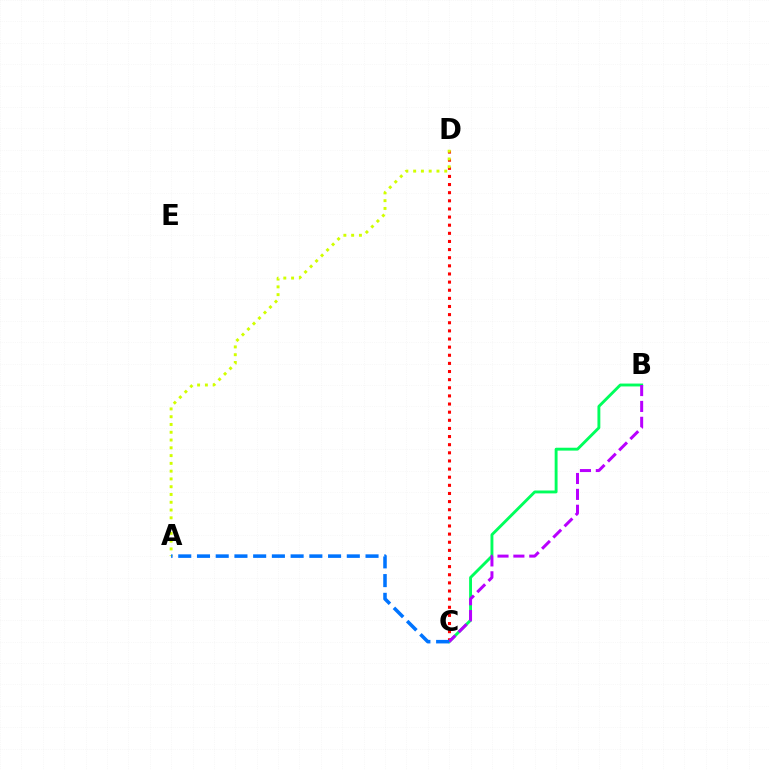{('B', 'C'): [{'color': '#00ff5c', 'line_style': 'solid', 'thickness': 2.08}, {'color': '#b900ff', 'line_style': 'dashed', 'thickness': 2.16}], ('C', 'D'): [{'color': '#ff0000', 'line_style': 'dotted', 'thickness': 2.21}], ('A', 'D'): [{'color': '#d1ff00', 'line_style': 'dotted', 'thickness': 2.11}], ('A', 'C'): [{'color': '#0074ff', 'line_style': 'dashed', 'thickness': 2.54}]}